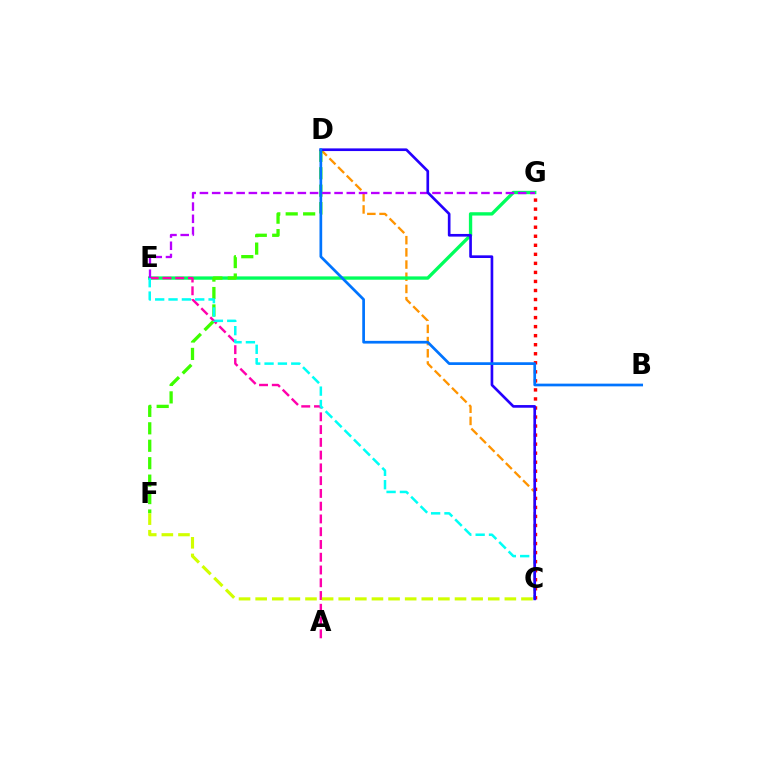{('C', 'D'): [{'color': '#ff9400', 'line_style': 'dashed', 'thickness': 1.66}, {'color': '#2500ff', 'line_style': 'solid', 'thickness': 1.92}], ('E', 'G'): [{'color': '#00ff5c', 'line_style': 'solid', 'thickness': 2.4}, {'color': '#b900ff', 'line_style': 'dashed', 'thickness': 1.66}], ('A', 'E'): [{'color': '#ff00ac', 'line_style': 'dashed', 'thickness': 1.73}], ('C', 'G'): [{'color': '#ff0000', 'line_style': 'dotted', 'thickness': 2.46}], ('D', 'F'): [{'color': '#3dff00', 'line_style': 'dashed', 'thickness': 2.37}], ('C', 'F'): [{'color': '#d1ff00', 'line_style': 'dashed', 'thickness': 2.26}], ('C', 'E'): [{'color': '#00fff6', 'line_style': 'dashed', 'thickness': 1.81}], ('B', 'D'): [{'color': '#0074ff', 'line_style': 'solid', 'thickness': 1.95}]}